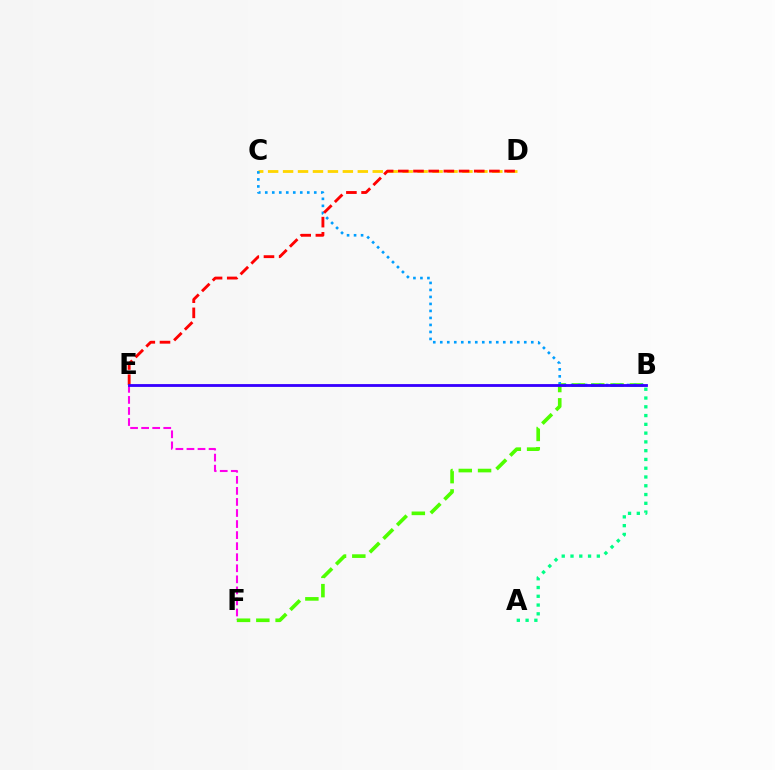{('B', 'F'): [{'color': '#4fff00', 'line_style': 'dashed', 'thickness': 2.62}], ('C', 'D'): [{'color': '#ffd500', 'line_style': 'dashed', 'thickness': 2.03}], ('E', 'F'): [{'color': '#ff00ed', 'line_style': 'dashed', 'thickness': 1.5}], ('B', 'C'): [{'color': '#009eff', 'line_style': 'dotted', 'thickness': 1.9}], ('D', 'E'): [{'color': '#ff0000', 'line_style': 'dashed', 'thickness': 2.06}], ('B', 'E'): [{'color': '#3700ff', 'line_style': 'solid', 'thickness': 2.04}], ('A', 'B'): [{'color': '#00ff86', 'line_style': 'dotted', 'thickness': 2.38}]}